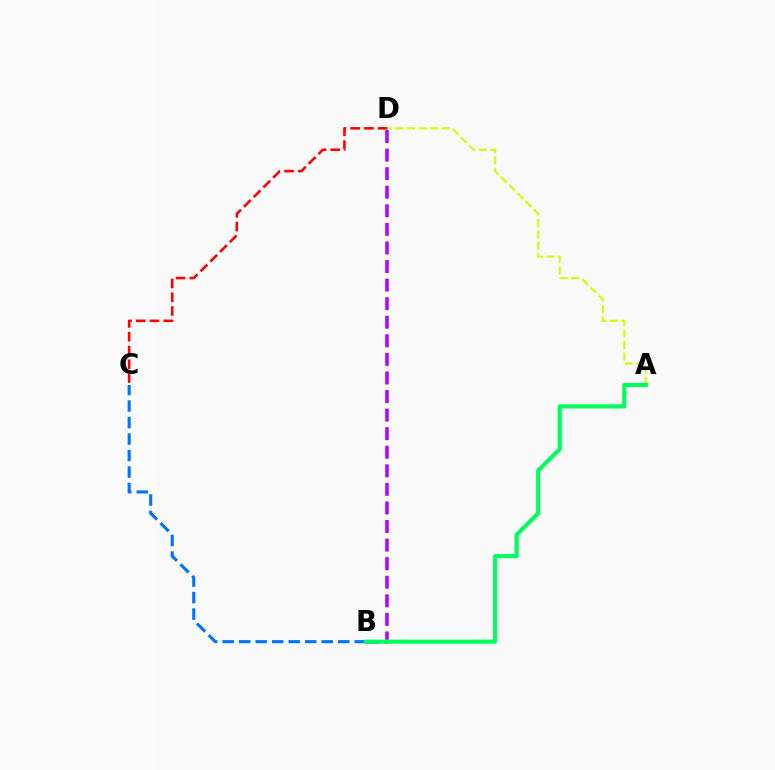{('C', 'D'): [{'color': '#ff0000', 'line_style': 'dashed', 'thickness': 1.87}], ('B', 'C'): [{'color': '#0074ff', 'line_style': 'dashed', 'thickness': 2.24}], ('A', 'D'): [{'color': '#d1ff00', 'line_style': 'dashed', 'thickness': 1.56}], ('B', 'D'): [{'color': '#b900ff', 'line_style': 'dashed', 'thickness': 2.52}], ('A', 'B'): [{'color': '#00ff5c', 'line_style': 'solid', 'thickness': 2.97}]}